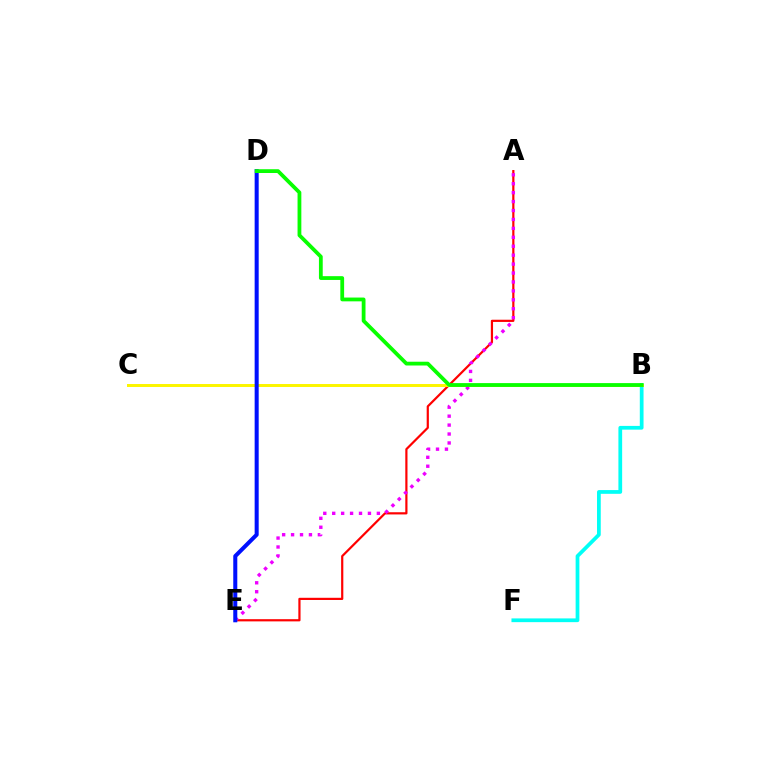{('A', 'E'): [{'color': '#ff0000', 'line_style': 'solid', 'thickness': 1.58}, {'color': '#ee00ff', 'line_style': 'dotted', 'thickness': 2.43}], ('B', 'F'): [{'color': '#00fff6', 'line_style': 'solid', 'thickness': 2.7}], ('B', 'C'): [{'color': '#fcf500', 'line_style': 'solid', 'thickness': 2.14}], ('D', 'E'): [{'color': '#0010ff', 'line_style': 'solid', 'thickness': 2.9}], ('B', 'D'): [{'color': '#08ff00', 'line_style': 'solid', 'thickness': 2.73}]}